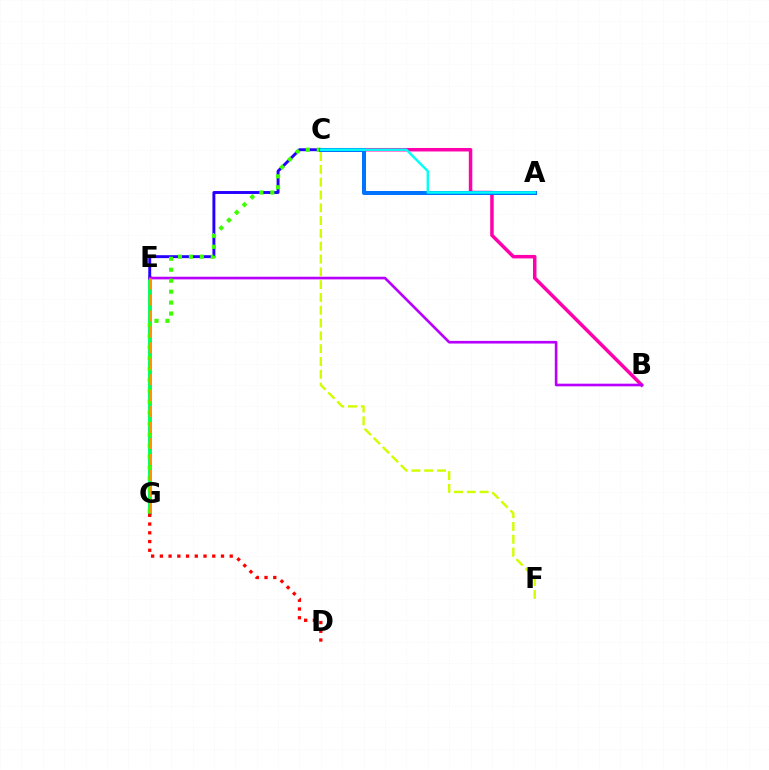{('E', 'G'): [{'color': '#00ff5c', 'line_style': 'solid', 'thickness': 2.82}, {'color': '#ff9400', 'line_style': 'dashed', 'thickness': 2.17}], ('C', 'E'): [{'color': '#2500ff', 'line_style': 'solid', 'thickness': 2.11}], ('B', 'C'): [{'color': '#ff00ac', 'line_style': 'solid', 'thickness': 2.52}], ('B', 'E'): [{'color': '#b900ff', 'line_style': 'solid', 'thickness': 1.91}], ('C', 'G'): [{'color': '#3dff00', 'line_style': 'dotted', 'thickness': 2.98}], ('A', 'C'): [{'color': '#0074ff', 'line_style': 'solid', 'thickness': 2.89}, {'color': '#00fff6', 'line_style': 'solid', 'thickness': 1.74}], ('D', 'G'): [{'color': '#ff0000', 'line_style': 'dotted', 'thickness': 2.37}], ('C', 'F'): [{'color': '#d1ff00', 'line_style': 'dashed', 'thickness': 1.74}]}